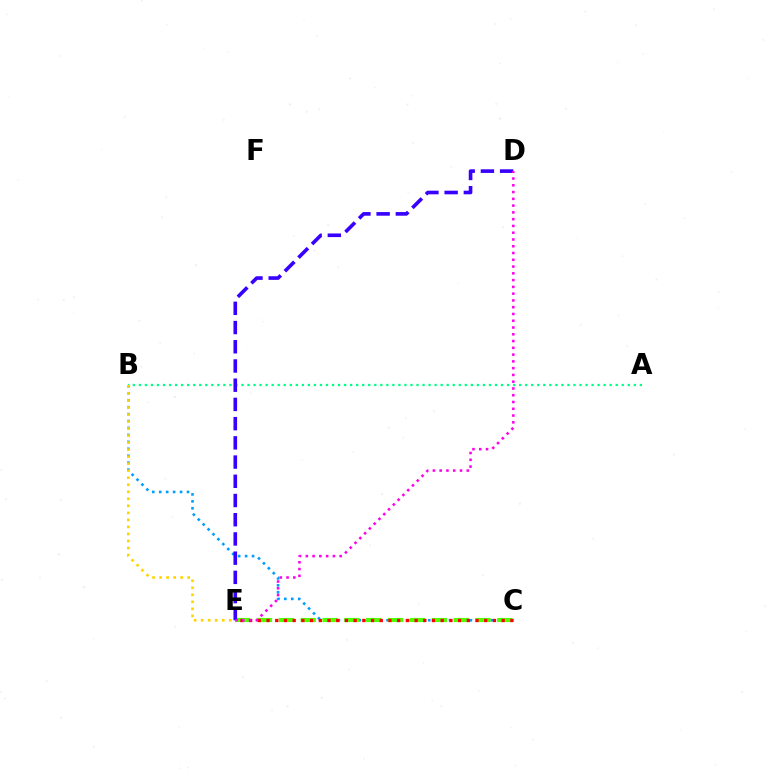{('B', 'C'): [{'color': '#009eff', 'line_style': 'dotted', 'thickness': 1.89}], ('A', 'B'): [{'color': '#00ff86', 'line_style': 'dotted', 'thickness': 1.64}], ('C', 'E'): [{'color': '#4fff00', 'line_style': 'dashed', 'thickness': 2.97}, {'color': '#ff0000', 'line_style': 'dotted', 'thickness': 2.37}], ('D', 'E'): [{'color': '#3700ff', 'line_style': 'dashed', 'thickness': 2.61}, {'color': '#ff00ed', 'line_style': 'dotted', 'thickness': 1.84}], ('B', 'E'): [{'color': '#ffd500', 'line_style': 'dotted', 'thickness': 1.91}]}